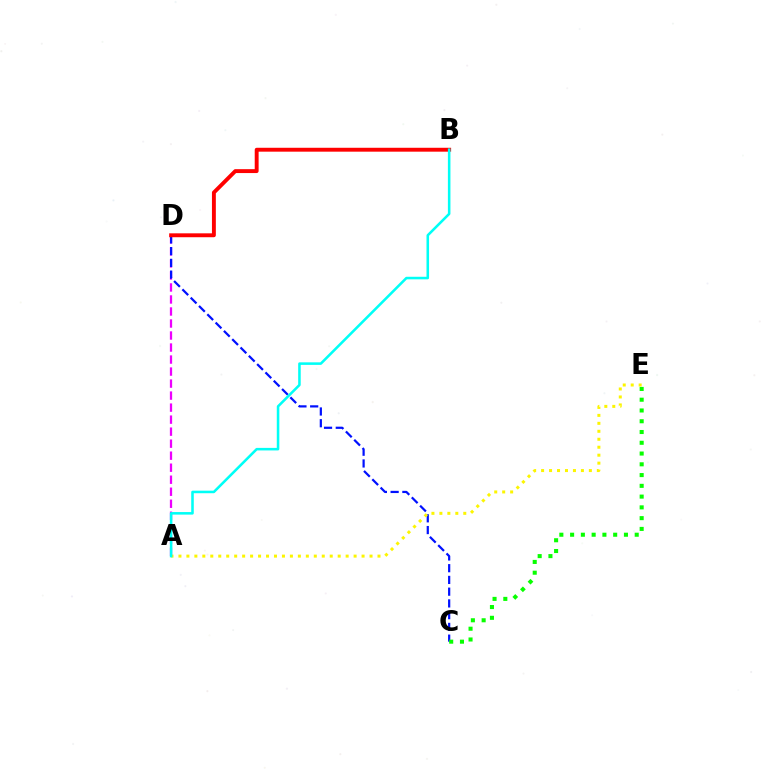{('A', 'D'): [{'color': '#ee00ff', 'line_style': 'dashed', 'thickness': 1.63}], ('C', 'D'): [{'color': '#0010ff', 'line_style': 'dashed', 'thickness': 1.6}], ('C', 'E'): [{'color': '#08ff00', 'line_style': 'dotted', 'thickness': 2.93}], ('B', 'D'): [{'color': '#ff0000', 'line_style': 'solid', 'thickness': 2.81}], ('A', 'E'): [{'color': '#fcf500', 'line_style': 'dotted', 'thickness': 2.16}], ('A', 'B'): [{'color': '#00fff6', 'line_style': 'solid', 'thickness': 1.84}]}